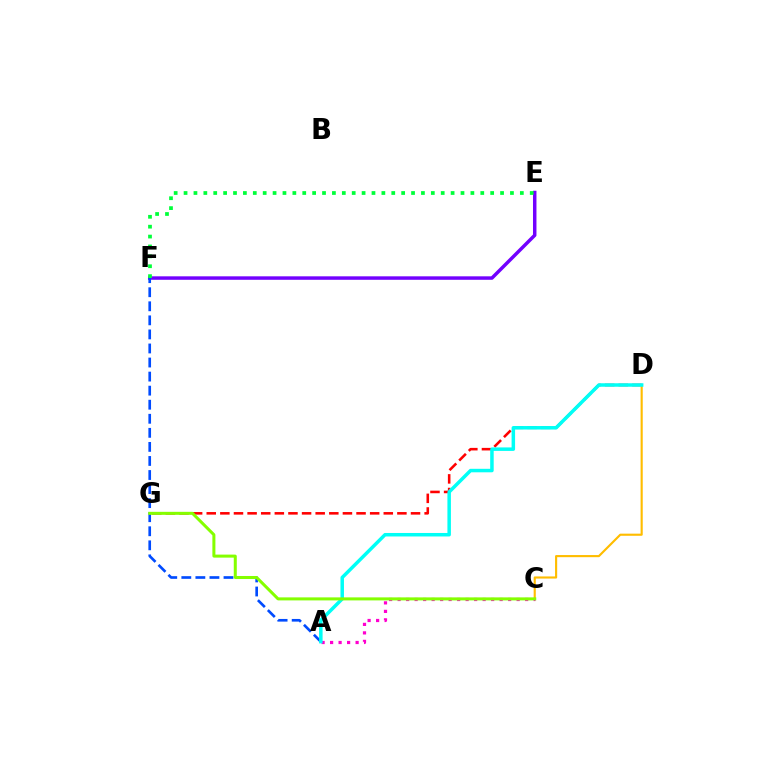{('A', 'C'): [{'color': '#ff00cf', 'line_style': 'dotted', 'thickness': 2.31}], ('E', 'F'): [{'color': '#7200ff', 'line_style': 'solid', 'thickness': 2.5}, {'color': '#00ff39', 'line_style': 'dotted', 'thickness': 2.69}], ('A', 'F'): [{'color': '#004bff', 'line_style': 'dashed', 'thickness': 1.91}], ('D', 'G'): [{'color': '#ff0000', 'line_style': 'dashed', 'thickness': 1.85}], ('C', 'D'): [{'color': '#ffbd00', 'line_style': 'solid', 'thickness': 1.54}], ('A', 'D'): [{'color': '#00fff6', 'line_style': 'solid', 'thickness': 2.52}], ('C', 'G'): [{'color': '#84ff00', 'line_style': 'solid', 'thickness': 2.17}]}